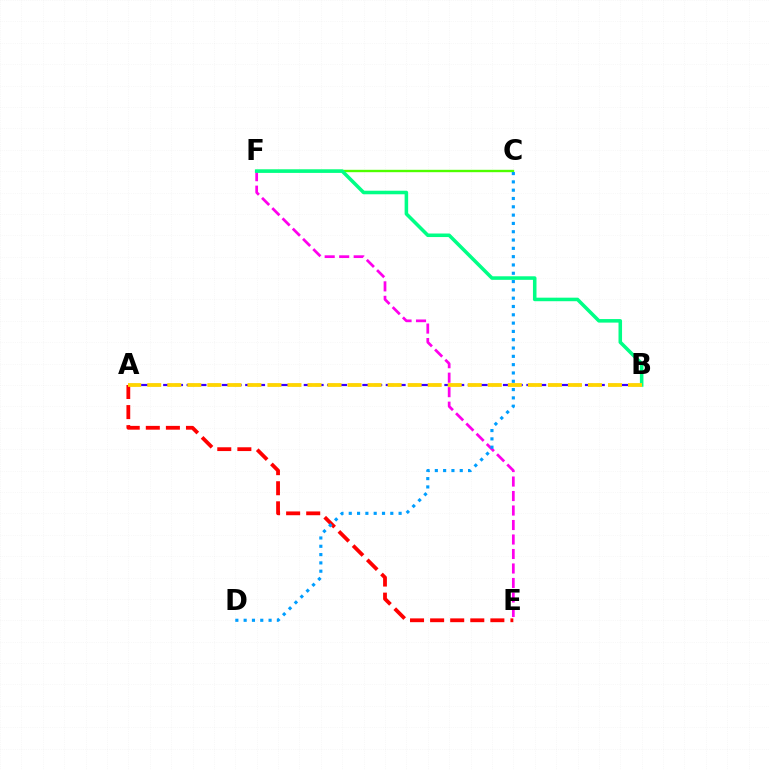{('C', 'F'): [{'color': '#4fff00', 'line_style': 'solid', 'thickness': 1.71}], ('E', 'F'): [{'color': '#ff00ed', 'line_style': 'dashed', 'thickness': 1.97}], ('B', 'F'): [{'color': '#00ff86', 'line_style': 'solid', 'thickness': 2.55}], ('A', 'B'): [{'color': '#3700ff', 'line_style': 'dashed', 'thickness': 1.59}, {'color': '#ffd500', 'line_style': 'dashed', 'thickness': 2.72}], ('A', 'E'): [{'color': '#ff0000', 'line_style': 'dashed', 'thickness': 2.73}], ('C', 'D'): [{'color': '#009eff', 'line_style': 'dotted', 'thickness': 2.26}]}